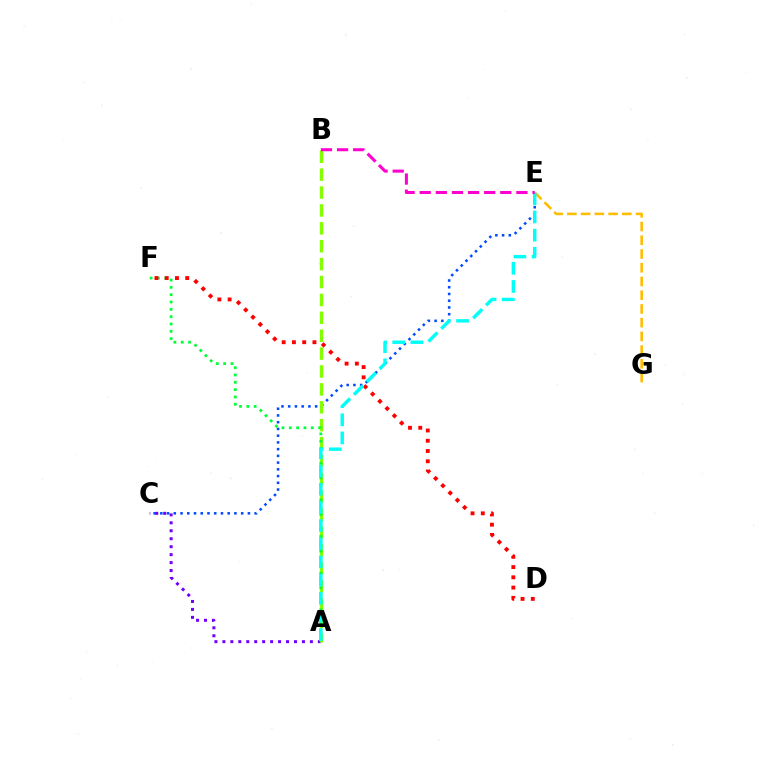{('A', 'C'): [{'color': '#7200ff', 'line_style': 'dotted', 'thickness': 2.16}], ('C', 'E'): [{'color': '#004bff', 'line_style': 'dotted', 'thickness': 1.83}], ('E', 'G'): [{'color': '#ffbd00', 'line_style': 'dashed', 'thickness': 1.87}], ('A', 'B'): [{'color': '#84ff00', 'line_style': 'dashed', 'thickness': 2.43}], ('A', 'F'): [{'color': '#00ff39', 'line_style': 'dotted', 'thickness': 1.99}], ('D', 'F'): [{'color': '#ff0000', 'line_style': 'dotted', 'thickness': 2.79}], ('A', 'E'): [{'color': '#00fff6', 'line_style': 'dashed', 'thickness': 2.47}], ('B', 'E'): [{'color': '#ff00cf', 'line_style': 'dashed', 'thickness': 2.19}]}